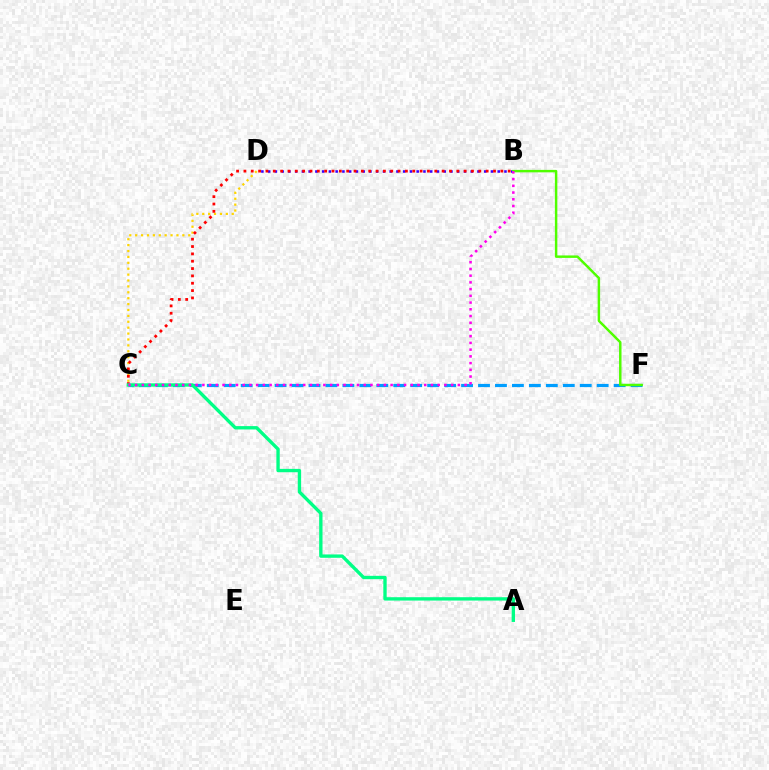{('B', 'D'): [{'color': '#3700ff', 'line_style': 'dotted', 'thickness': 1.83}], ('C', 'D'): [{'color': '#ffd500', 'line_style': 'dotted', 'thickness': 1.6}], ('B', 'C'): [{'color': '#ff0000', 'line_style': 'dotted', 'thickness': 1.99}, {'color': '#ff00ed', 'line_style': 'dotted', 'thickness': 1.83}], ('C', 'F'): [{'color': '#009eff', 'line_style': 'dashed', 'thickness': 2.3}], ('A', 'C'): [{'color': '#00ff86', 'line_style': 'solid', 'thickness': 2.41}], ('B', 'F'): [{'color': '#4fff00', 'line_style': 'solid', 'thickness': 1.77}]}